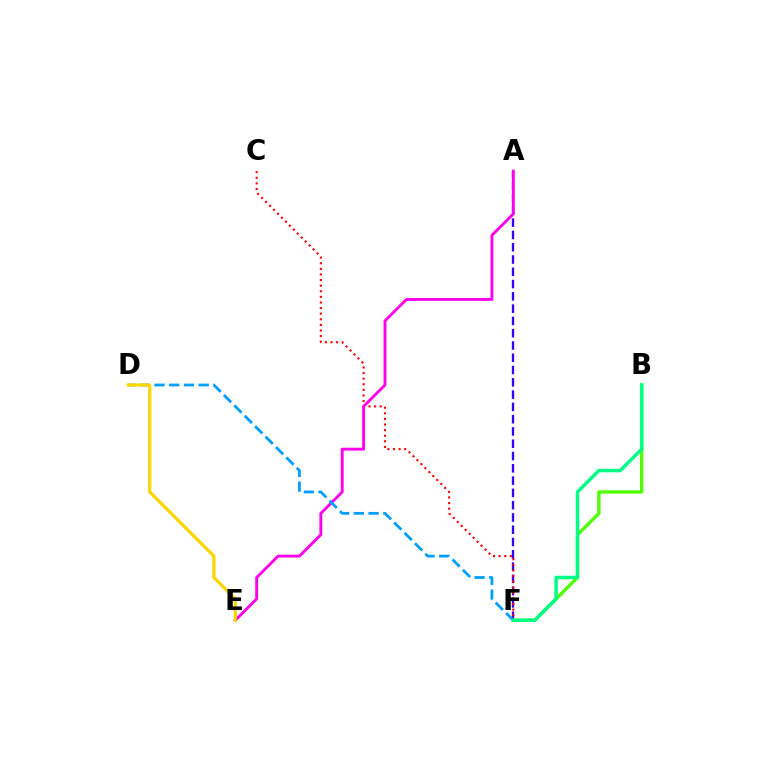{('A', 'F'): [{'color': '#3700ff', 'line_style': 'dashed', 'thickness': 1.67}], ('B', 'F'): [{'color': '#4fff00', 'line_style': 'solid', 'thickness': 2.39}, {'color': '#00ff86', 'line_style': 'solid', 'thickness': 2.5}], ('C', 'F'): [{'color': '#ff0000', 'line_style': 'dotted', 'thickness': 1.52}], ('A', 'E'): [{'color': '#ff00ed', 'line_style': 'solid', 'thickness': 2.07}], ('D', 'F'): [{'color': '#009eff', 'line_style': 'dashed', 'thickness': 2.0}], ('D', 'E'): [{'color': '#ffd500', 'line_style': 'solid', 'thickness': 2.31}]}